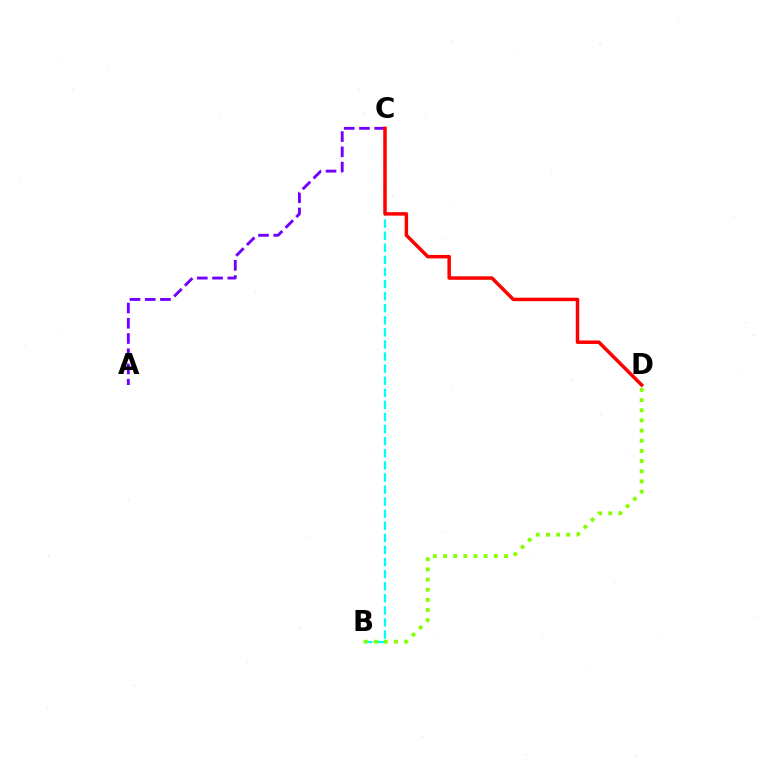{('B', 'C'): [{'color': '#00fff6', 'line_style': 'dashed', 'thickness': 1.64}], ('B', 'D'): [{'color': '#84ff00', 'line_style': 'dotted', 'thickness': 2.76}], ('A', 'C'): [{'color': '#7200ff', 'line_style': 'dashed', 'thickness': 2.07}], ('C', 'D'): [{'color': '#ff0000', 'line_style': 'solid', 'thickness': 2.51}]}